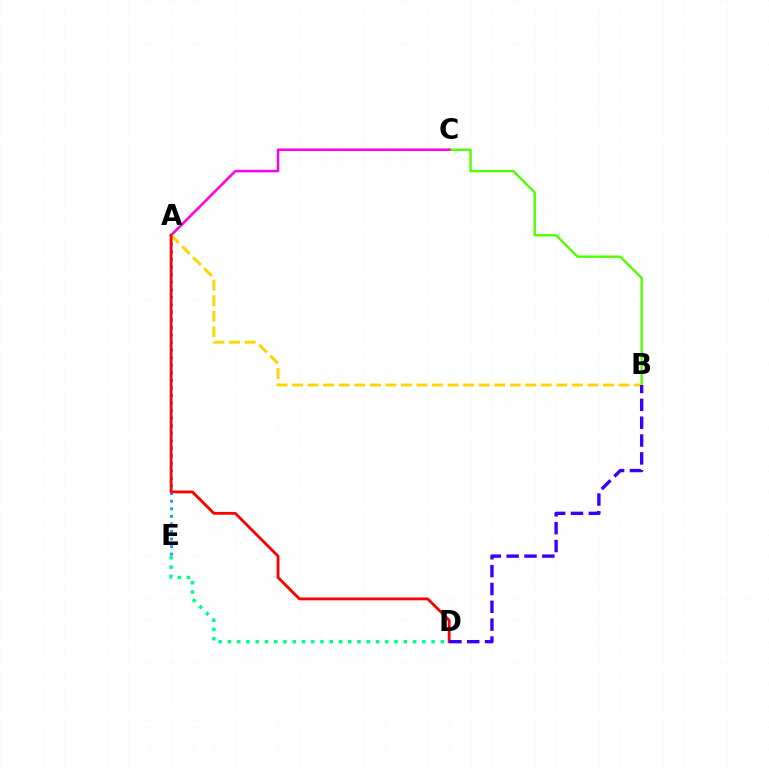{('A', 'E'): [{'color': '#009eff', 'line_style': 'dotted', 'thickness': 2.05}], ('B', 'C'): [{'color': '#4fff00', 'line_style': 'solid', 'thickness': 1.72}], ('A', 'C'): [{'color': '#ff00ed', 'line_style': 'solid', 'thickness': 1.81}], ('A', 'B'): [{'color': '#ffd500', 'line_style': 'dashed', 'thickness': 2.11}], ('A', 'D'): [{'color': '#ff0000', 'line_style': 'solid', 'thickness': 2.03}], ('D', 'E'): [{'color': '#00ff86', 'line_style': 'dotted', 'thickness': 2.52}], ('B', 'D'): [{'color': '#3700ff', 'line_style': 'dashed', 'thickness': 2.42}]}